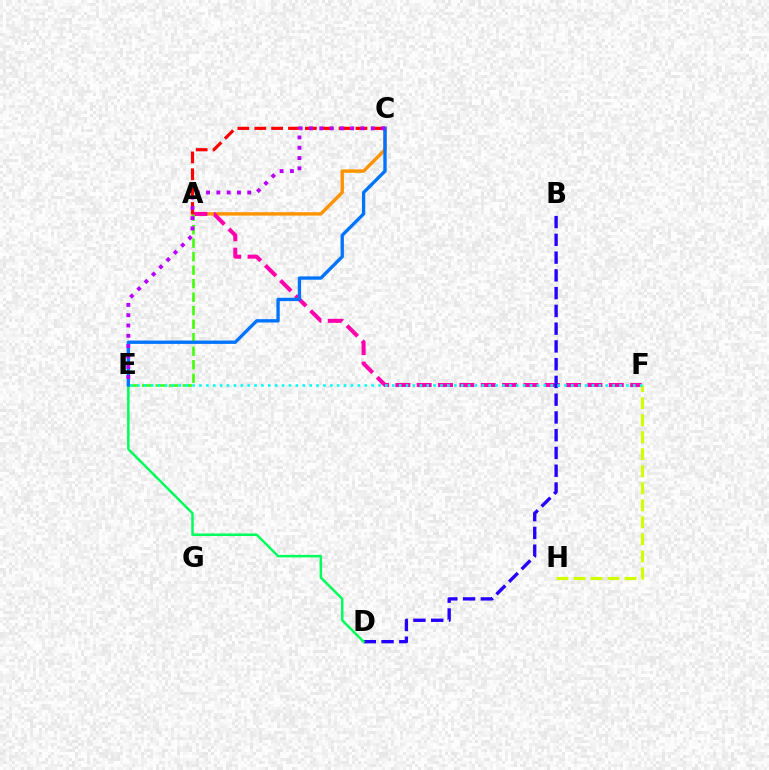{('A', 'C'): [{'color': '#ff9400', 'line_style': 'solid', 'thickness': 2.46}, {'color': '#ff0000', 'line_style': 'dashed', 'thickness': 2.29}], ('A', 'F'): [{'color': '#ff00ac', 'line_style': 'dashed', 'thickness': 2.9}], ('A', 'E'): [{'color': '#3dff00', 'line_style': 'dashed', 'thickness': 1.84}], ('F', 'H'): [{'color': '#d1ff00', 'line_style': 'dashed', 'thickness': 2.31}], ('B', 'D'): [{'color': '#2500ff', 'line_style': 'dashed', 'thickness': 2.41}], ('D', 'E'): [{'color': '#00ff5c', 'line_style': 'solid', 'thickness': 1.8}], ('C', 'E'): [{'color': '#0074ff', 'line_style': 'solid', 'thickness': 2.4}, {'color': '#b900ff', 'line_style': 'dotted', 'thickness': 2.8}], ('E', 'F'): [{'color': '#00fff6', 'line_style': 'dotted', 'thickness': 1.87}]}